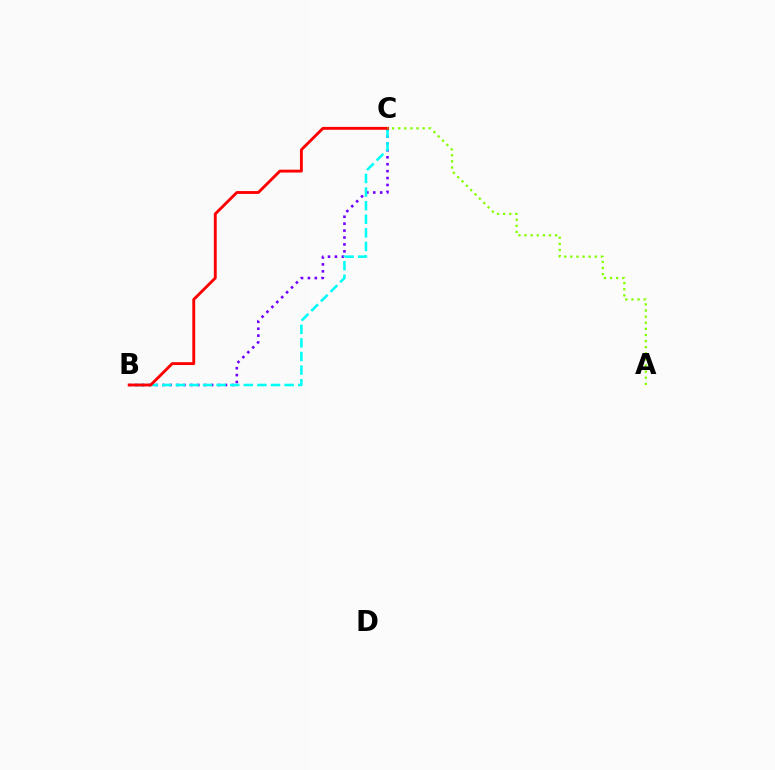{('B', 'C'): [{'color': '#7200ff', 'line_style': 'dotted', 'thickness': 1.88}, {'color': '#00fff6', 'line_style': 'dashed', 'thickness': 1.85}, {'color': '#ff0000', 'line_style': 'solid', 'thickness': 2.07}], ('A', 'C'): [{'color': '#84ff00', 'line_style': 'dotted', 'thickness': 1.66}]}